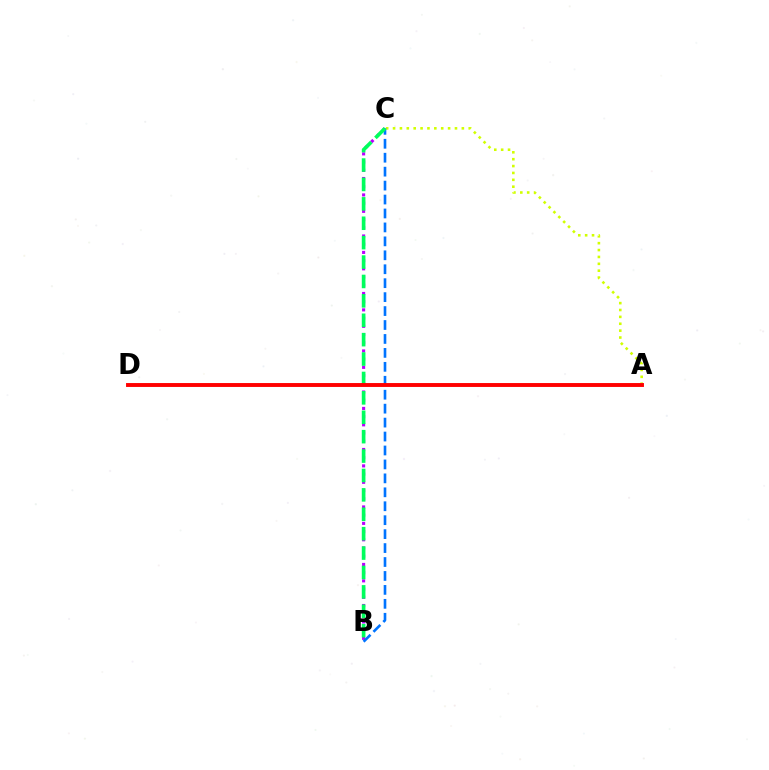{('B', 'C'): [{'color': '#b900ff', 'line_style': 'dotted', 'thickness': 2.23}, {'color': '#0074ff', 'line_style': 'dashed', 'thickness': 1.89}, {'color': '#00ff5c', 'line_style': 'dashed', 'thickness': 2.64}], ('A', 'C'): [{'color': '#d1ff00', 'line_style': 'dotted', 'thickness': 1.87}], ('A', 'D'): [{'color': '#ff0000', 'line_style': 'solid', 'thickness': 2.81}]}